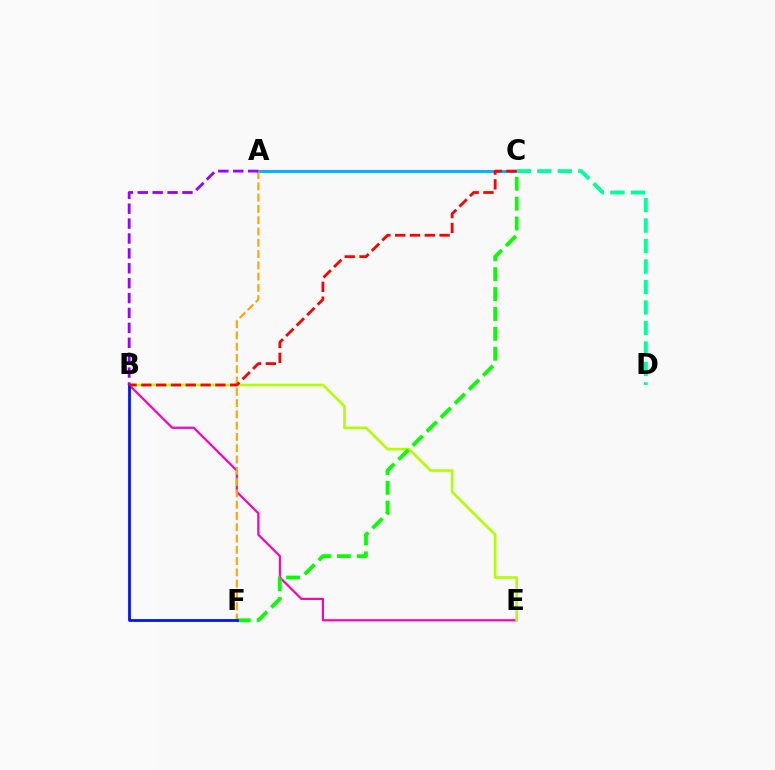{('A', 'C'): [{'color': '#00b5ff', 'line_style': 'solid', 'thickness': 2.17}], ('B', 'E'): [{'color': '#ff00bd', 'line_style': 'solid', 'thickness': 1.58}, {'color': '#b3ff00', 'line_style': 'solid', 'thickness': 1.89}], ('C', 'D'): [{'color': '#00ff9d', 'line_style': 'dashed', 'thickness': 2.78}], ('A', 'F'): [{'color': '#ffa500', 'line_style': 'dashed', 'thickness': 1.53}], ('C', 'F'): [{'color': '#08ff00', 'line_style': 'dashed', 'thickness': 2.7}], ('B', 'F'): [{'color': '#0010ff', 'line_style': 'solid', 'thickness': 1.98}], ('A', 'B'): [{'color': '#9b00ff', 'line_style': 'dashed', 'thickness': 2.02}], ('B', 'C'): [{'color': '#ff0000', 'line_style': 'dashed', 'thickness': 2.01}]}